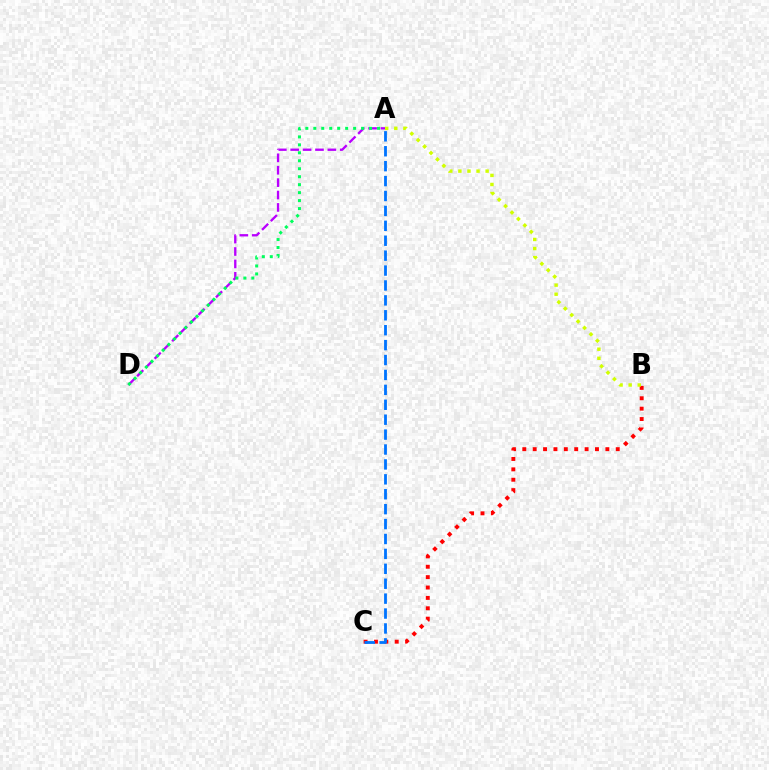{('A', 'D'): [{'color': '#b900ff', 'line_style': 'dashed', 'thickness': 1.68}, {'color': '#00ff5c', 'line_style': 'dotted', 'thickness': 2.16}], ('B', 'C'): [{'color': '#ff0000', 'line_style': 'dotted', 'thickness': 2.82}], ('A', 'B'): [{'color': '#d1ff00', 'line_style': 'dotted', 'thickness': 2.47}], ('A', 'C'): [{'color': '#0074ff', 'line_style': 'dashed', 'thickness': 2.03}]}